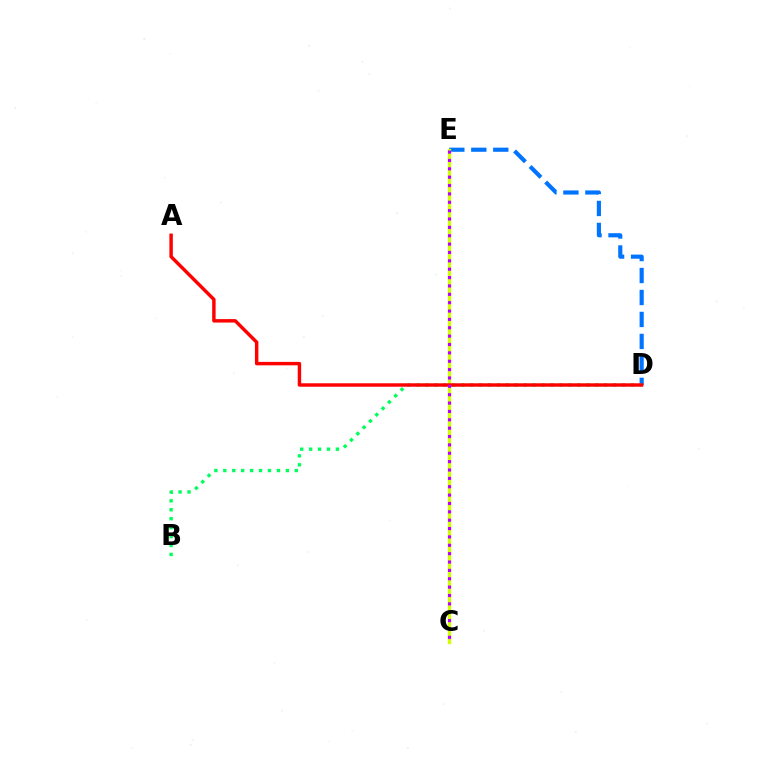{('D', 'E'): [{'color': '#0074ff', 'line_style': 'dashed', 'thickness': 2.98}], ('C', 'E'): [{'color': '#d1ff00', 'line_style': 'solid', 'thickness': 2.41}, {'color': '#b900ff', 'line_style': 'dotted', 'thickness': 2.27}], ('B', 'D'): [{'color': '#00ff5c', 'line_style': 'dotted', 'thickness': 2.43}], ('A', 'D'): [{'color': '#ff0000', 'line_style': 'solid', 'thickness': 2.47}]}